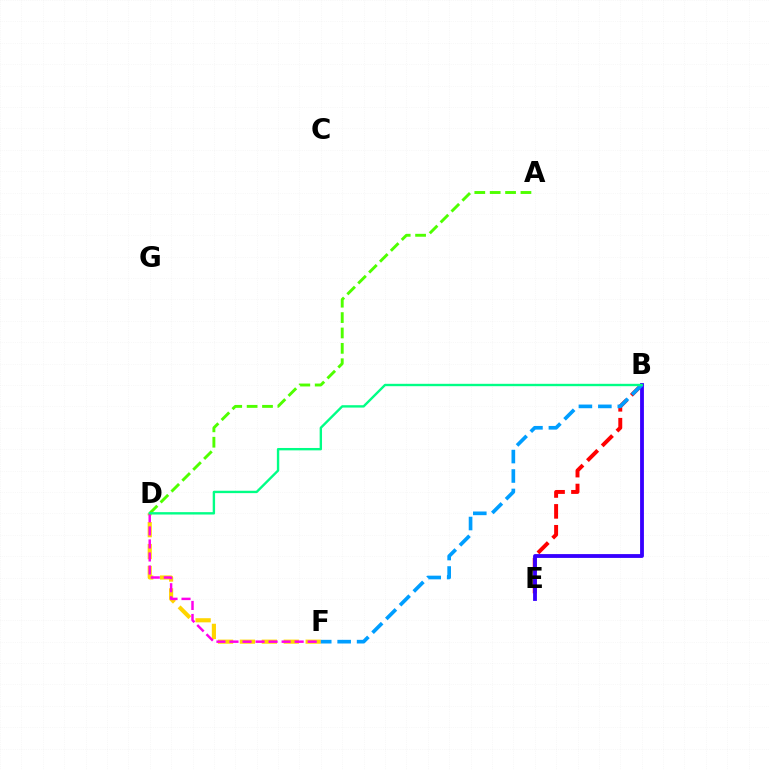{('A', 'D'): [{'color': '#4fff00', 'line_style': 'dashed', 'thickness': 2.09}], ('B', 'E'): [{'color': '#ff0000', 'line_style': 'dashed', 'thickness': 2.84}, {'color': '#3700ff', 'line_style': 'solid', 'thickness': 2.75}], ('D', 'F'): [{'color': '#ffd500', 'line_style': 'dashed', 'thickness': 2.98}, {'color': '#ff00ed', 'line_style': 'dashed', 'thickness': 1.77}], ('B', 'F'): [{'color': '#009eff', 'line_style': 'dashed', 'thickness': 2.64}], ('B', 'D'): [{'color': '#00ff86', 'line_style': 'solid', 'thickness': 1.71}]}